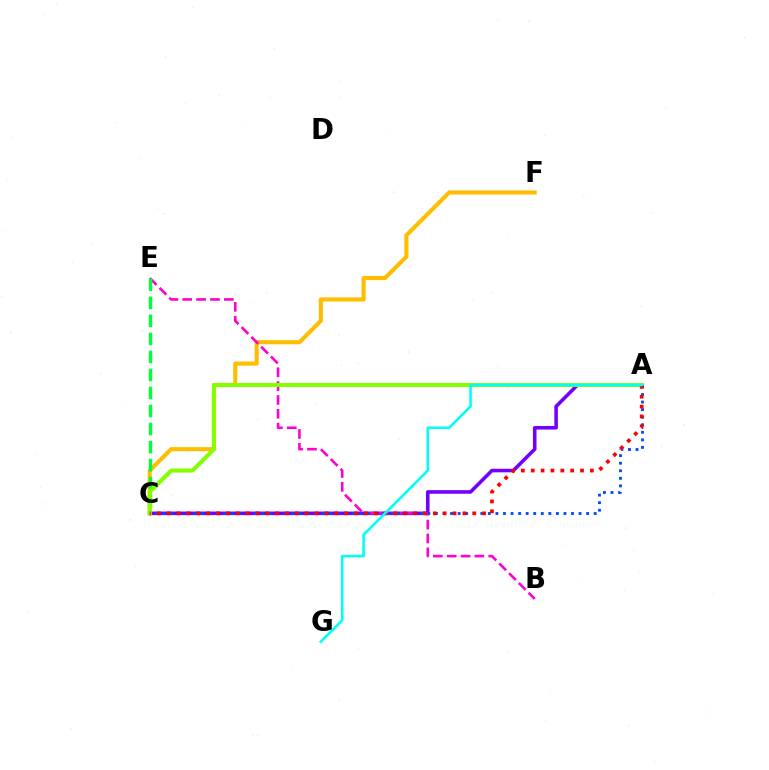{('A', 'C'): [{'color': '#7200ff', 'line_style': 'solid', 'thickness': 2.58}, {'color': '#84ff00', 'line_style': 'solid', 'thickness': 2.92}, {'color': '#004bff', 'line_style': 'dotted', 'thickness': 2.05}, {'color': '#ff0000', 'line_style': 'dotted', 'thickness': 2.68}], ('C', 'F'): [{'color': '#ffbd00', 'line_style': 'solid', 'thickness': 2.95}], ('B', 'E'): [{'color': '#ff00cf', 'line_style': 'dashed', 'thickness': 1.88}], ('C', 'E'): [{'color': '#00ff39', 'line_style': 'dashed', 'thickness': 2.45}], ('A', 'G'): [{'color': '#00fff6', 'line_style': 'solid', 'thickness': 1.86}]}